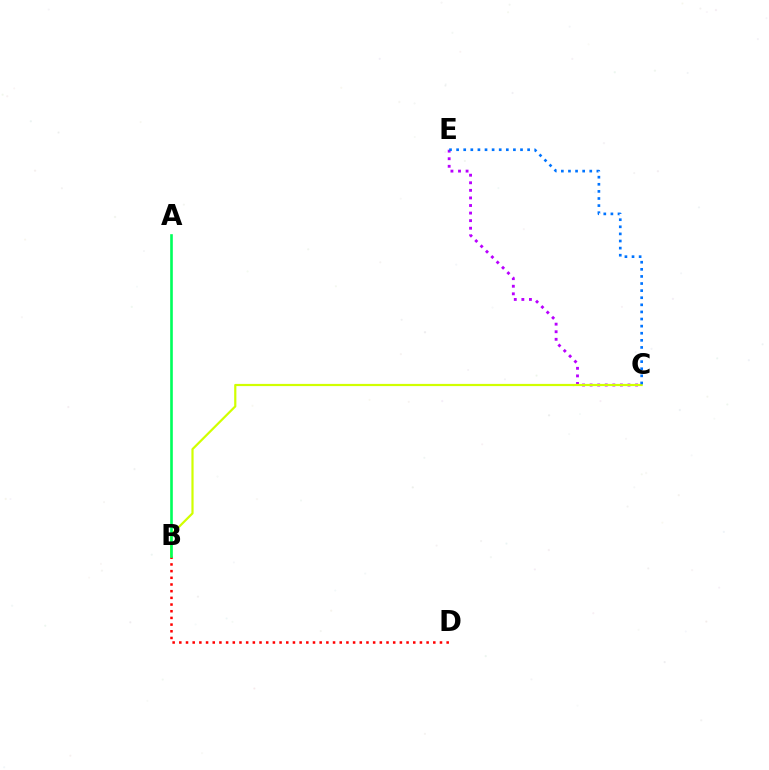{('C', 'E'): [{'color': '#b900ff', 'line_style': 'dotted', 'thickness': 2.06}, {'color': '#0074ff', 'line_style': 'dotted', 'thickness': 1.93}], ('B', 'D'): [{'color': '#ff0000', 'line_style': 'dotted', 'thickness': 1.82}], ('B', 'C'): [{'color': '#d1ff00', 'line_style': 'solid', 'thickness': 1.59}], ('A', 'B'): [{'color': '#00ff5c', 'line_style': 'solid', 'thickness': 1.9}]}